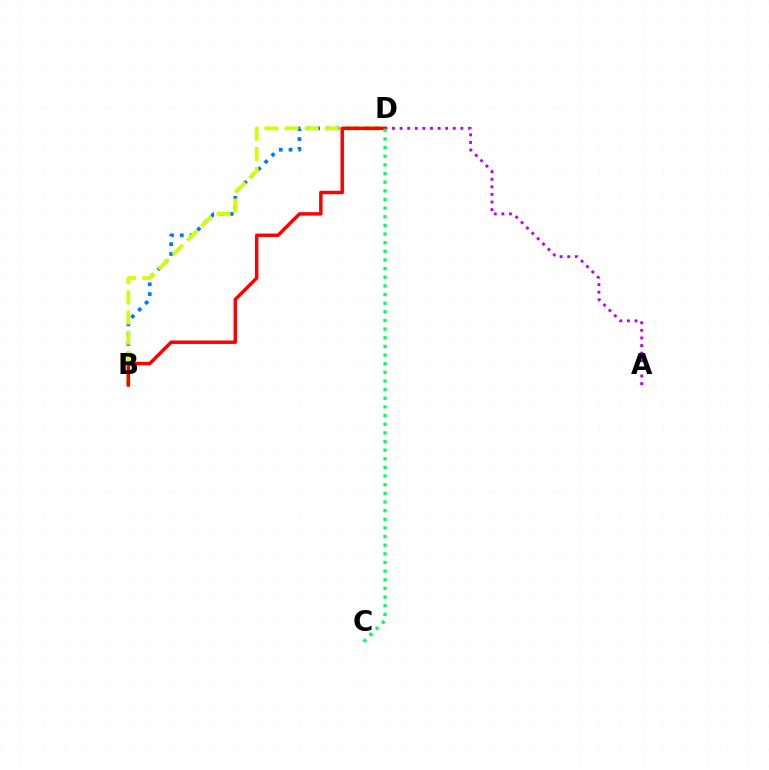{('B', 'D'): [{'color': '#0074ff', 'line_style': 'dotted', 'thickness': 2.66}, {'color': '#d1ff00', 'line_style': 'dashed', 'thickness': 2.74}, {'color': '#ff0000', 'line_style': 'solid', 'thickness': 2.49}], ('A', 'D'): [{'color': '#b900ff', 'line_style': 'dotted', 'thickness': 2.06}], ('C', 'D'): [{'color': '#00ff5c', 'line_style': 'dotted', 'thickness': 2.35}]}